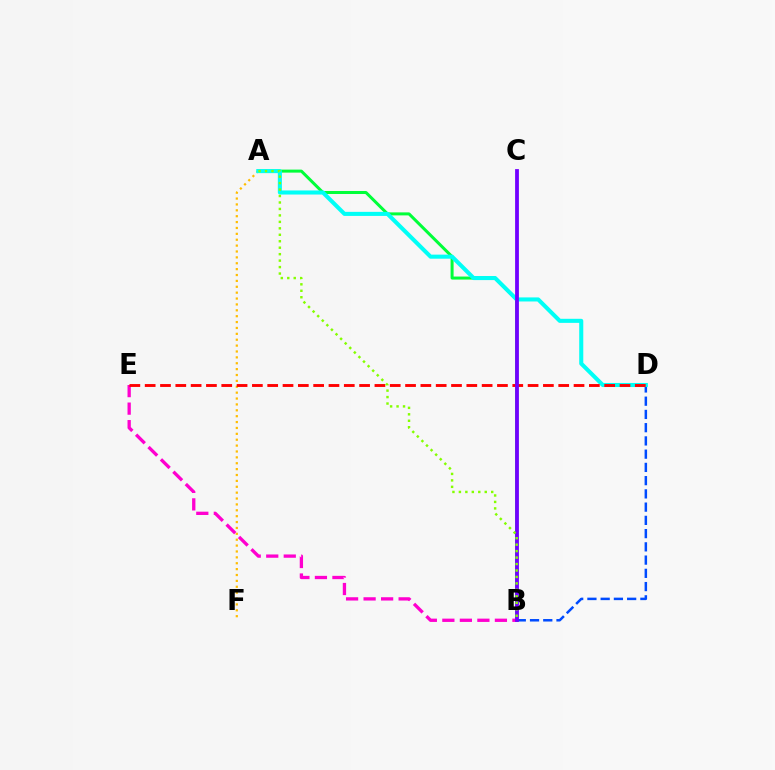{('A', 'F'): [{'color': '#ffbd00', 'line_style': 'dotted', 'thickness': 1.6}], ('A', 'B'): [{'color': '#00ff39', 'line_style': 'solid', 'thickness': 2.17}, {'color': '#84ff00', 'line_style': 'dotted', 'thickness': 1.76}], ('B', 'D'): [{'color': '#004bff', 'line_style': 'dashed', 'thickness': 1.8}], ('A', 'D'): [{'color': '#00fff6', 'line_style': 'solid', 'thickness': 2.93}], ('B', 'E'): [{'color': '#ff00cf', 'line_style': 'dashed', 'thickness': 2.38}], ('D', 'E'): [{'color': '#ff0000', 'line_style': 'dashed', 'thickness': 2.08}], ('B', 'C'): [{'color': '#7200ff', 'line_style': 'solid', 'thickness': 2.73}]}